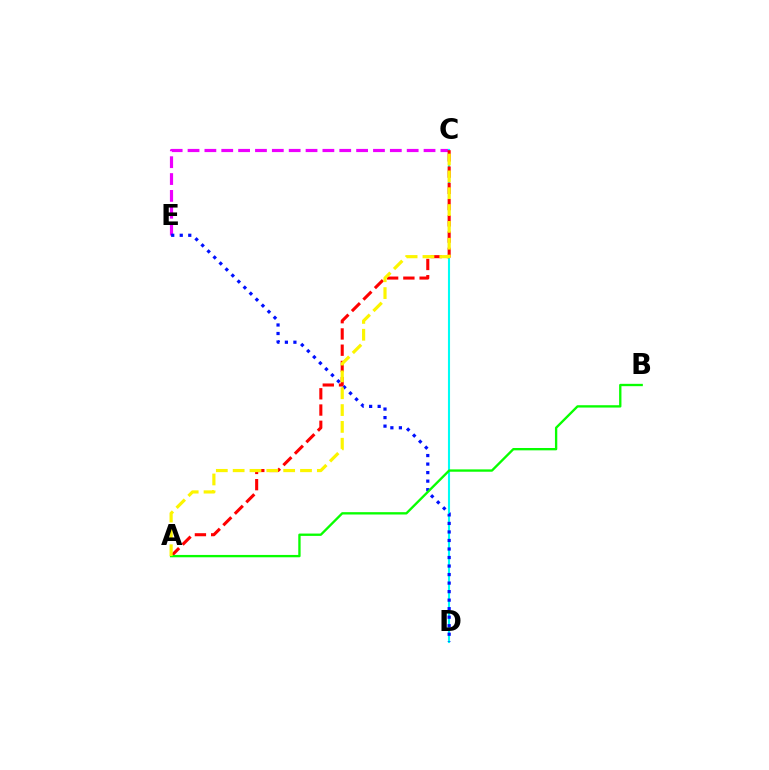{('C', 'E'): [{'color': '#ee00ff', 'line_style': 'dashed', 'thickness': 2.29}], ('C', 'D'): [{'color': '#00fff6', 'line_style': 'solid', 'thickness': 1.51}], ('D', 'E'): [{'color': '#0010ff', 'line_style': 'dotted', 'thickness': 2.32}], ('A', 'C'): [{'color': '#ff0000', 'line_style': 'dashed', 'thickness': 2.21}, {'color': '#fcf500', 'line_style': 'dashed', 'thickness': 2.29}], ('A', 'B'): [{'color': '#08ff00', 'line_style': 'solid', 'thickness': 1.68}]}